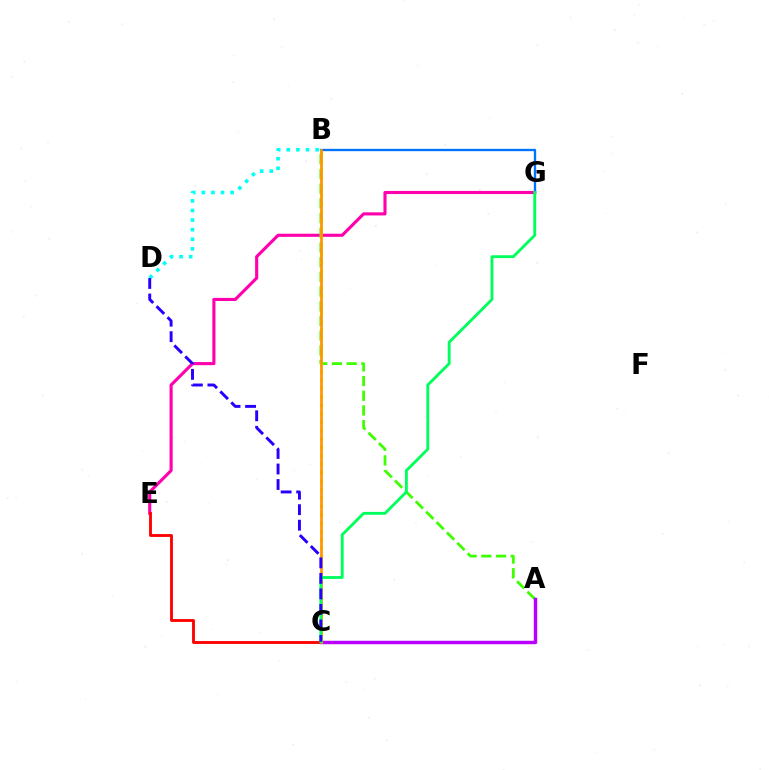{('E', 'G'): [{'color': '#ff00ac', 'line_style': 'solid', 'thickness': 2.24}], ('B', 'D'): [{'color': '#00fff6', 'line_style': 'dotted', 'thickness': 2.61}], ('B', 'G'): [{'color': '#0074ff', 'line_style': 'solid', 'thickness': 1.69}], ('C', 'E'): [{'color': '#ff0000', 'line_style': 'solid', 'thickness': 2.05}], ('A', 'B'): [{'color': '#3dff00', 'line_style': 'dashed', 'thickness': 2.0}], ('A', 'C'): [{'color': '#b900ff', 'line_style': 'solid', 'thickness': 2.47}], ('B', 'C'): [{'color': '#d1ff00', 'line_style': 'dotted', 'thickness': 2.28}, {'color': '#ff9400', 'line_style': 'solid', 'thickness': 1.94}], ('C', 'G'): [{'color': '#00ff5c', 'line_style': 'solid', 'thickness': 2.05}], ('C', 'D'): [{'color': '#2500ff', 'line_style': 'dashed', 'thickness': 2.11}]}